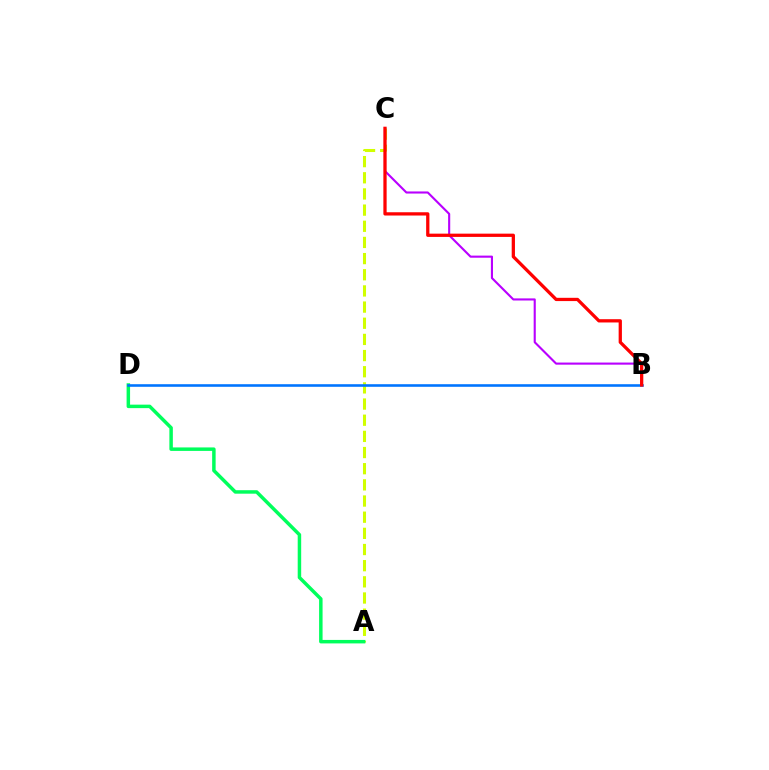{('A', 'C'): [{'color': '#d1ff00', 'line_style': 'dashed', 'thickness': 2.2}], ('A', 'D'): [{'color': '#00ff5c', 'line_style': 'solid', 'thickness': 2.51}], ('B', 'C'): [{'color': '#b900ff', 'line_style': 'solid', 'thickness': 1.52}, {'color': '#ff0000', 'line_style': 'solid', 'thickness': 2.35}], ('B', 'D'): [{'color': '#0074ff', 'line_style': 'solid', 'thickness': 1.87}]}